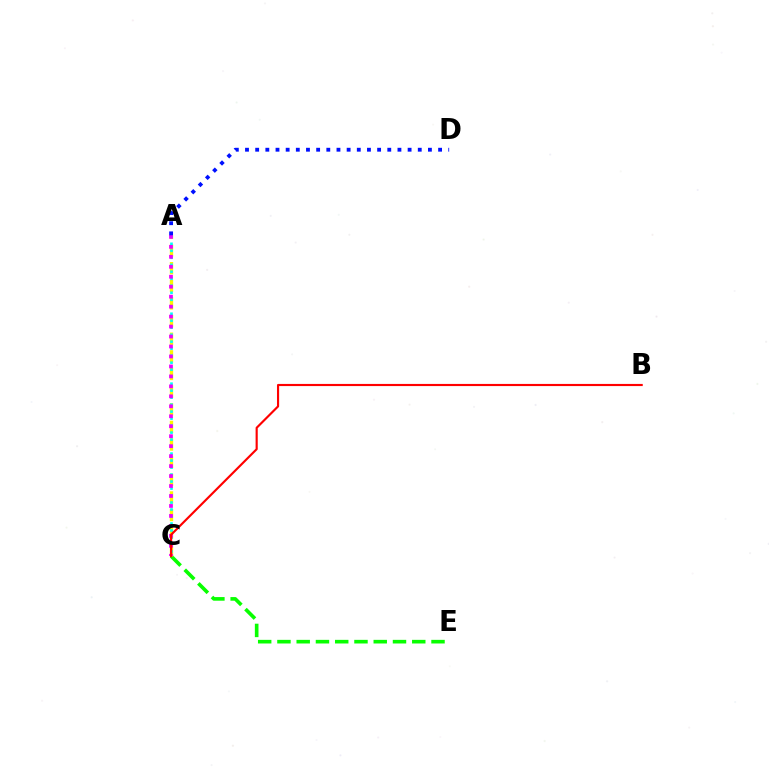{('C', 'E'): [{'color': '#08ff00', 'line_style': 'dashed', 'thickness': 2.62}], ('A', 'C'): [{'color': '#fcf500', 'line_style': 'dashed', 'thickness': 2.4}, {'color': '#00fff6', 'line_style': 'dotted', 'thickness': 1.9}, {'color': '#ee00ff', 'line_style': 'dotted', 'thickness': 2.71}], ('A', 'D'): [{'color': '#0010ff', 'line_style': 'dotted', 'thickness': 2.76}], ('B', 'C'): [{'color': '#ff0000', 'line_style': 'solid', 'thickness': 1.55}]}